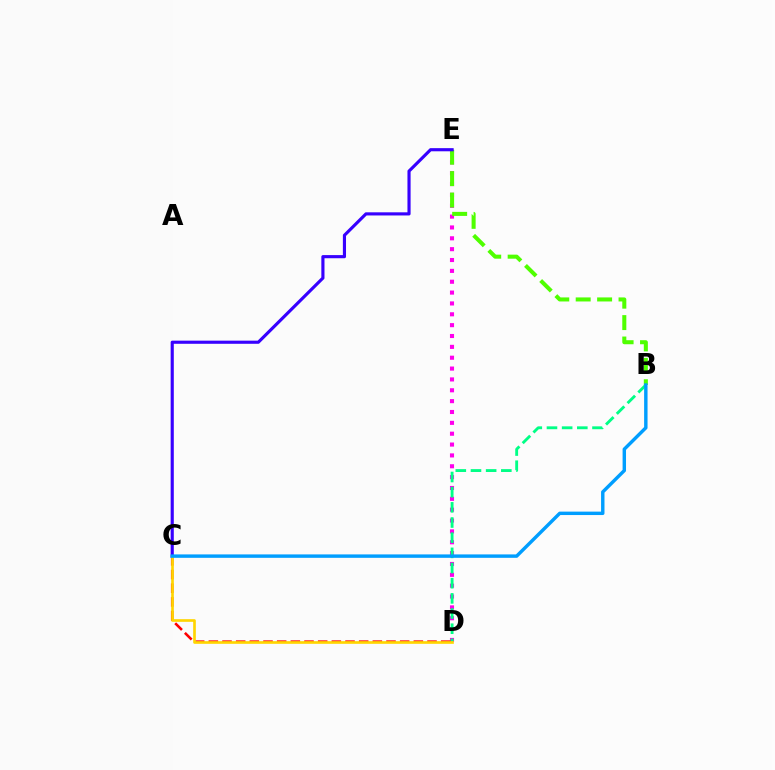{('D', 'E'): [{'color': '#ff00ed', 'line_style': 'dotted', 'thickness': 2.95}], ('B', 'D'): [{'color': '#00ff86', 'line_style': 'dashed', 'thickness': 2.06}], ('C', 'D'): [{'color': '#ff0000', 'line_style': 'dashed', 'thickness': 1.86}, {'color': '#ffd500', 'line_style': 'solid', 'thickness': 1.92}], ('B', 'E'): [{'color': '#4fff00', 'line_style': 'dashed', 'thickness': 2.91}], ('C', 'E'): [{'color': '#3700ff', 'line_style': 'solid', 'thickness': 2.26}], ('B', 'C'): [{'color': '#009eff', 'line_style': 'solid', 'thickness': 2.46}]}